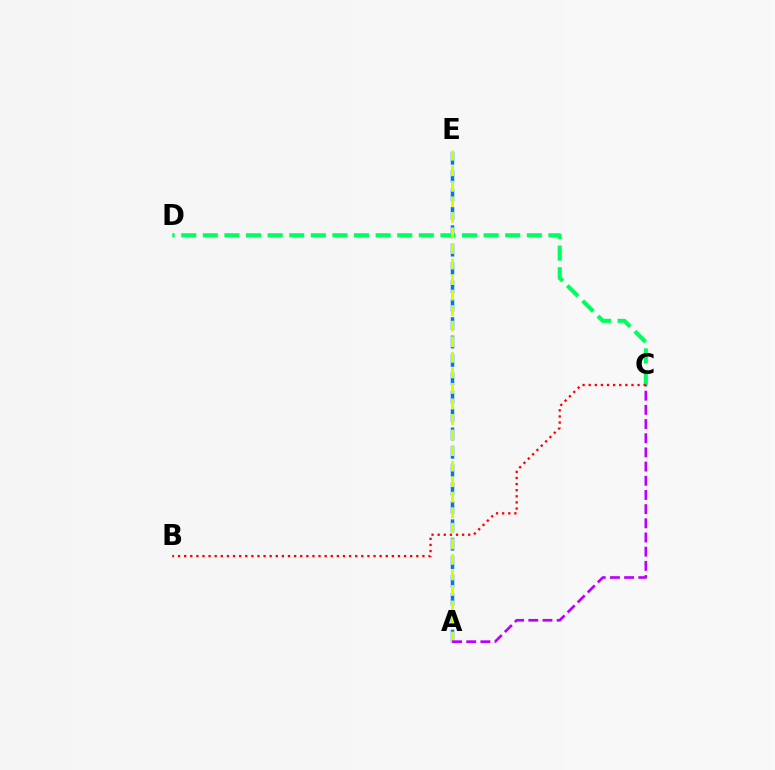{('A', 'E'): [{'color': '#0074ff', 'line_style': 'dashed', 'thickness': 2.5}, {'color': '#d1ff00', 'line_style': 'dashed', 'thickness': 2.11}], ('C', 'D'): [{'color': '#00ff5c', 'line_style': 'dashed', 'thickness': 2.93}], ('B', 'C'): [{'color': '#ff0000', 'line_style': 'dotted', 'thickness': 1.66}], ('A', 'C'): [{'color': '#b900ff', 'line_style': 'dashed', 'thickness': 1.93}]}